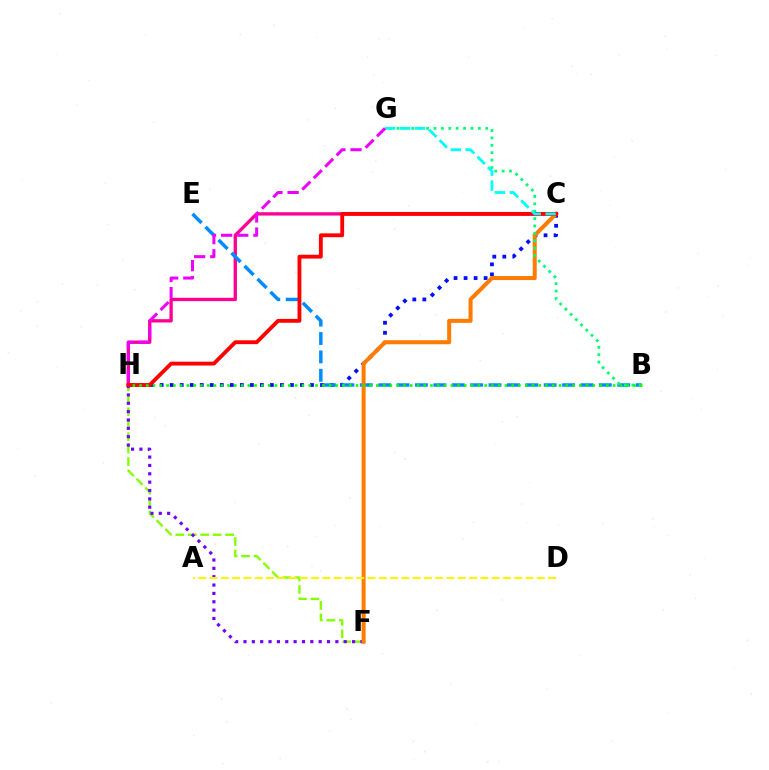{('C', 'H'): [{'color': '#ff0094', 'line_style': 'solid', 'thickness': 2.4}, {'color': '#0010ff', 'line_style': 'dotted', 'thickness': 2.72}, {'color': '#ff0000', 'line_style': 'solid', 'thickness': 2.76}], ('B', 'E'): [{'color': '#008cff', 'line_style': 'dashed', 'thickness': 2.5}], ('F', 'H'): [{'color': '#84ff00', 'line_style': 'dashed', 'thickness': 1.69}, {'color': '#7200ff', 'line_style': 'dotted', 'thickness': 2.27}], ('C', 'F'): [{'color': '#ff7c00', 'line_style': 'solid', 'thickness': 2.9}], ('B', 'G'): [{'color': '#00ff74', 'line_style': 'dotted', 'thickness': 2.01}], ('C', 'G'): [{'color': '#00fff6', 'line_style': 'dashed', 'thickness': 2.02}], ('A', 'D'): [{'color': '#fcf500', 'line_style': 'dashed', 'thickness': 1.53}], ('B', 'H'): [{'color': '#08ff00', 'line_style': 'dotted', 'thickness': 1.84}], ('G', 'H'): [{'color': '#ee00ff', 'line_style': 'dashed', 'thickness': 2.19}]}